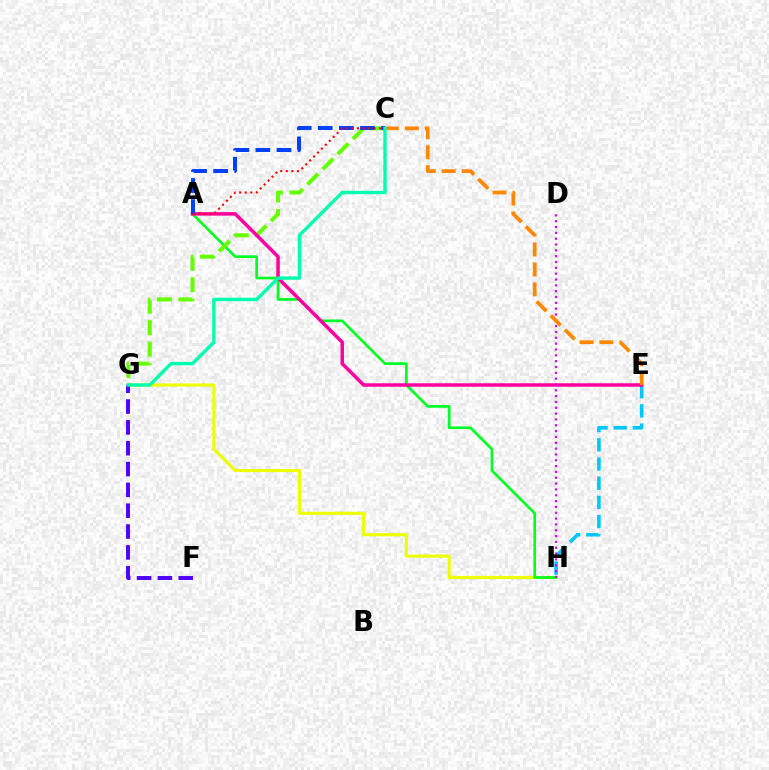{('G', 'H'): [{'color': '#eeff00', 'line_style': 'solid', 'thickness': 2.24}], ('A', 'H'): [{'color': '#00ff27', 'line_style': 'solid', 'thickness': 1.94}], ('C', 'G'): [{'color': '#66ff00', 'line_style': 'dashed', 'thickness': 2.91}, {'color': '#00ffaf', 'line_style': 'solid', 'thickness': 2.45}], ('F', 'G'): [{'color': '#4f00ff', 'line_style': 'dashed', 'thickness': 2.83}], ('E', 'H'): [{'color': '#00c7ff', 'line_style': 'dashed', 'thickness': 2.61}], ('A', 'E'): [{'color': '#ff00a0', 'line_style': 'solid', 'thickness': 2.51}], ('D', 'H'): [{'color': '#d600ff', 'line_style': 'dotted', 'thickness': 1.58}], ('A', 'C'): [{'color': '#003fff', 'line_style': 'dashed', 'thickness': 2.87}, {'color': '#ff0000', 'line_style': 'dotted', 'thickness': 1.51}], ('C', 'E'): [{'color': '#ff8800', 'line_style': 'dashed', 'thickness': 2.7}]}